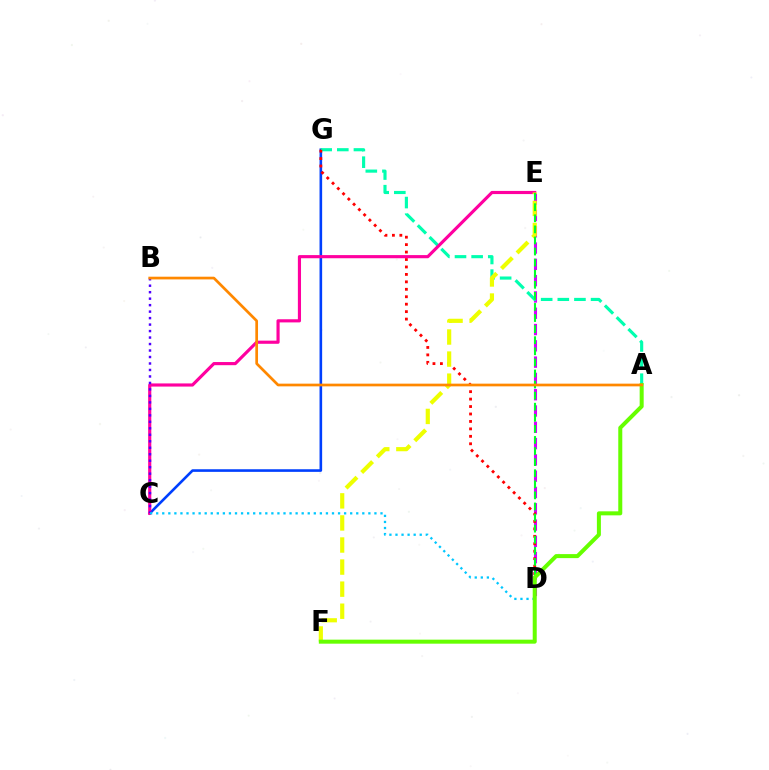{('D', 'E'): [{'color': '#d600ff', 'line_style': 'dashed', 'thickness': 2.21}, {'color': '#00ff27', 'line_style': 'dashed', 'thickness': 1.51}], ('C', 'G'): [{'color': '#003fff', 'line_style': 'solid', 'thickness': 1.88}], ('A', 'G'): [{'color': '#00ffaf', 'line_style': 'dashed', 'thickness': 2.26}], ('D', 'G'): [{'color': '#ff0000', 'line_style': 'dotted', 'thickness': 2.02}], ('C', 'E'): [{'color': '#ff00a0', 'line_style': 'solid', 'thickness': 2.27}], ('B', 'C'): [{'color': '#4f00ff', 'line_style': 'dotted', 'thickness': 1.76}], ('E', 'F'): [{'color': '#eeff00', 'line_style': 'dashed', 'thickness': 3.0}], ('C', 'D'): [{'color': '#00c7ff', 'line_style': 'dotted', 'thickness': 1.65}], ('A', 'F'): [{'color': '#66ff00', 'line_style': 'solid', 'thickness': 2.89}], ('A', 'B'): [{'color': '#ff8800', 'line_style': 'solid', 'thickness': 1.95}]}